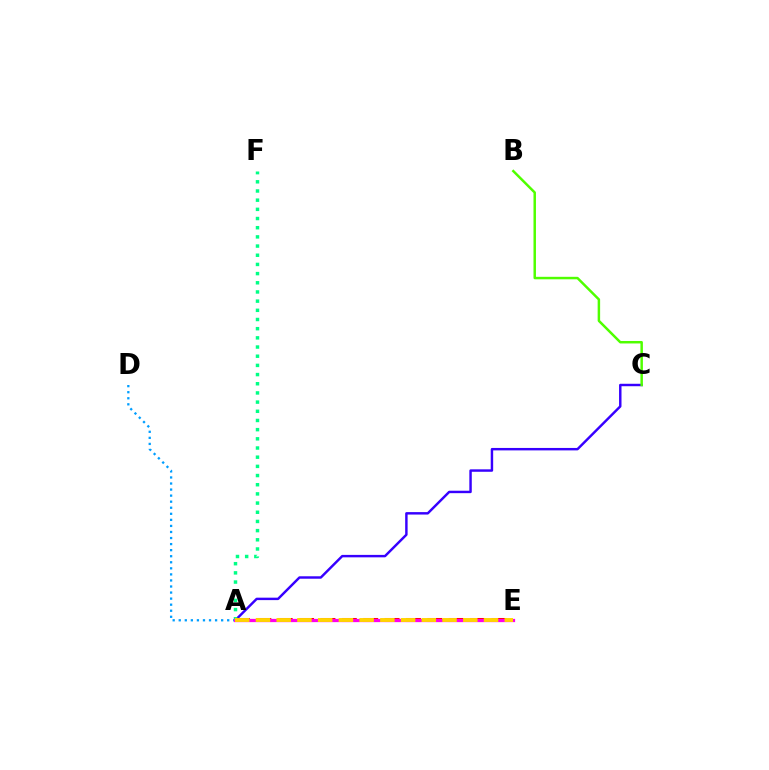{('A', 'C'): [{'color': '#3700ff', 'line_style': 'solid', 'thickness': 1.76}], ('A', 'F'): [{'color': '#00ff86', 'line_style': 'dotted', 'thickness': 2.49}], ('A', 'E'): [{'color': '#ff0000', 'line_style': 'dashed', 'thickness': 2.9}, {'color': '#ff00ed', 'line_style': 'solid', 'thickness': 2.34}, {'color': '#ffd500', 'line_style': 'dashed', 'thickness': 2.82}], ('B', 'C'): [{'color': '#4fff00', 'line_style': 'solid', 'thickness': 1.78}], ('A', 'D'): [{'color': '#009eff', 'line_style': 'dotted', 'thickness': 1.65}]}